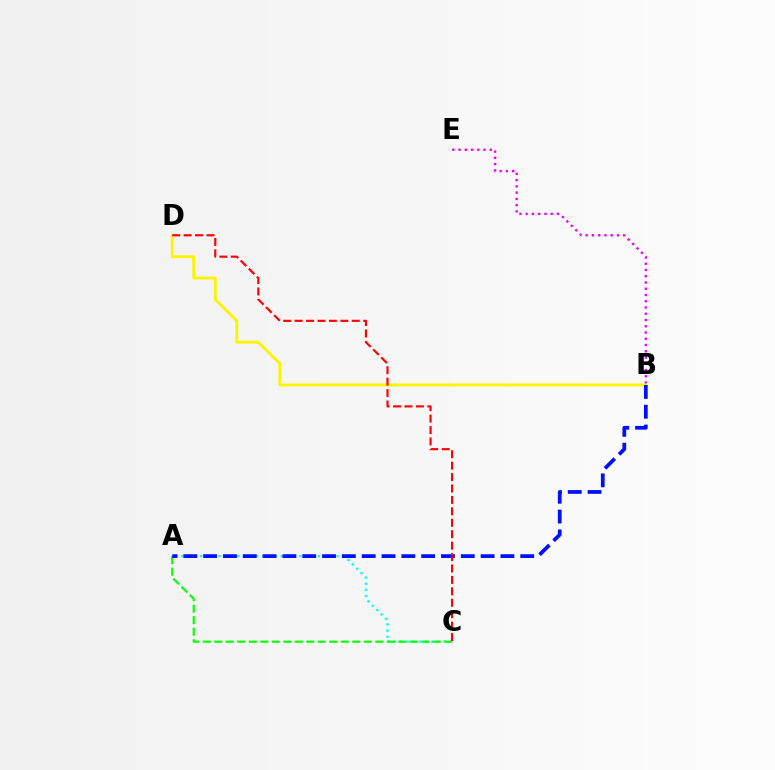{('B', 'E'): [{'color': '#ee00ff', 'line_style': 'dotted', 'thickness': 1.7}], ('A', 'C'): [{'color': '#00fff6', 'line_style': 'dotted', 'thickness': 1.69}, {'color': '#08ff00', 'line_style': 'dashed', 'thickness': 1.56}], ('B', 'D'): [{'color': '#fcf500', 'line_style': 'solid', 'thickness': 2.08}], ('A', 'B'): [{'color': '#0010ff', 'line_style': 'dashed', 'thickness': 2.69}], ('C', 'D'): [{'color': '#ff0000', 'line_style': 'dashed', 'thickness': 1.55}]}